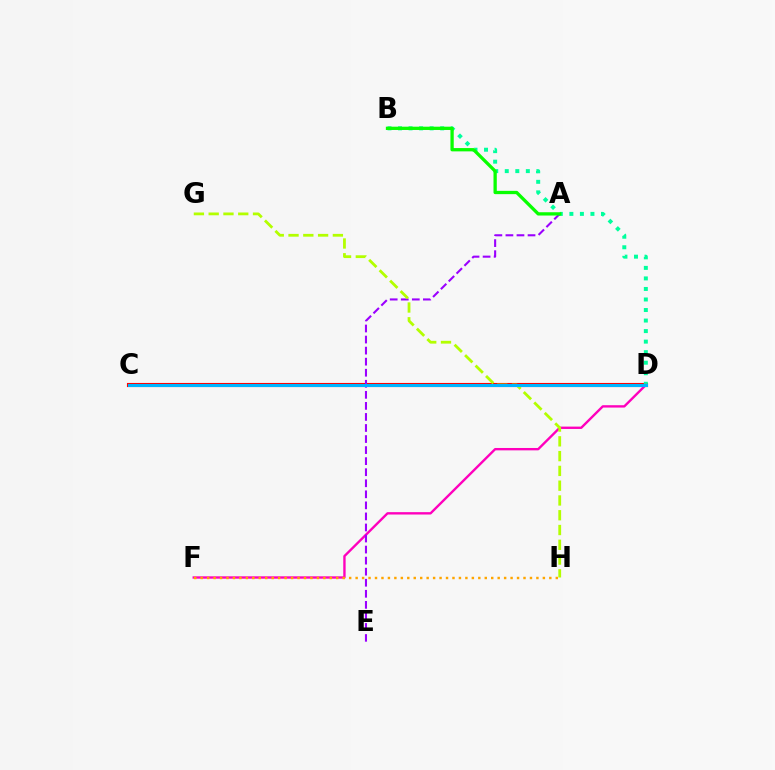{('C', 'D'): [{'color': '#0010ff', 'line_style': 'solid', 'thickness': 2.68}, {'color': '#ff0000', 'line_style': 'solid', 'thickness': 2.95}, {'color': '#00b5ff', 'line_style': 'solid', 'thickness': 2.21}], ('B', 'D'): [{'color': '#00ff9d', 'line_style': 'dotted', 'thickness': 2.86}], ('D', 'F'): [{'color': '#ff00bd', 'line_style': 'solid', 'thickness': 1.71}], ('F', 'H'): [{'color': '#ffa500', 'line_style': 'dotted', 'thickness': 1.75}], ('A', 'E'): [{'color': '#9b00ff', 'line_style': 'dashed', 'thickness': 1.5}], ('G', 'H'): [{'color': '#b3ff00', 'line_style': 'dashed', 'thickness': 2.01}], ('A', 'B'): [{'color': '#08ff00', 'line_style': 'solid', 'thickness': 2.37}]}